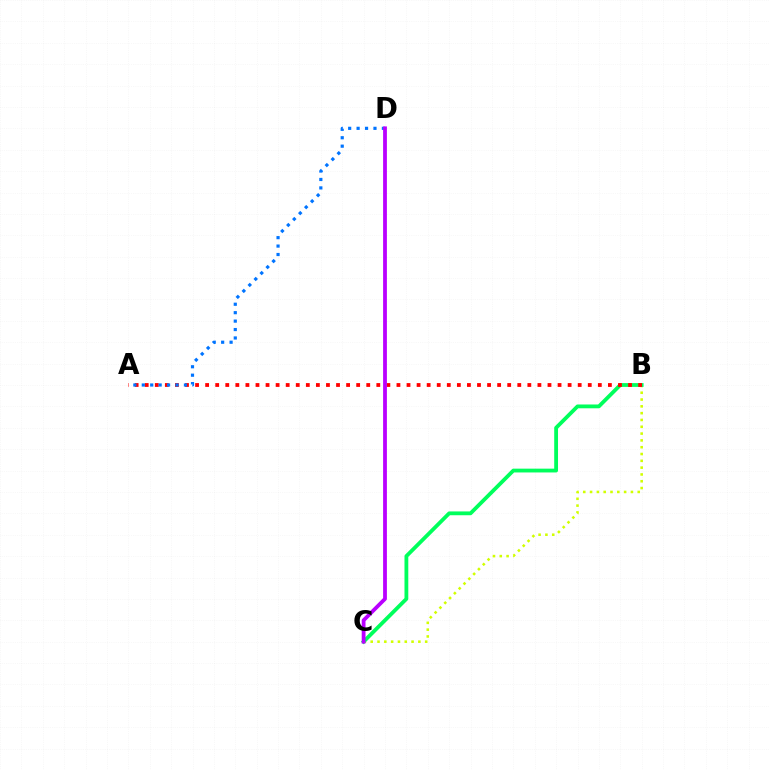{('B', 'C'): [{'color': '#d1ff00', 'line_style': 'dotted', 'thickness': 1.85}, {'color': '#00ff5c', 'line_style': 'solid', 'thickness': 2.74}], ('A', 'B'): [{'color': '#ff0000', 'line_style': 'dotted', 'thickness': 2.74}], ('A', 'D'): [{'color': '#0074ff', 'line_style': 'dotted', 'thickness': 2.29}], ('C', 'D'): [{'color': '#b900ff', 'line_style': 'solid', 'thickness': 2.74}]}